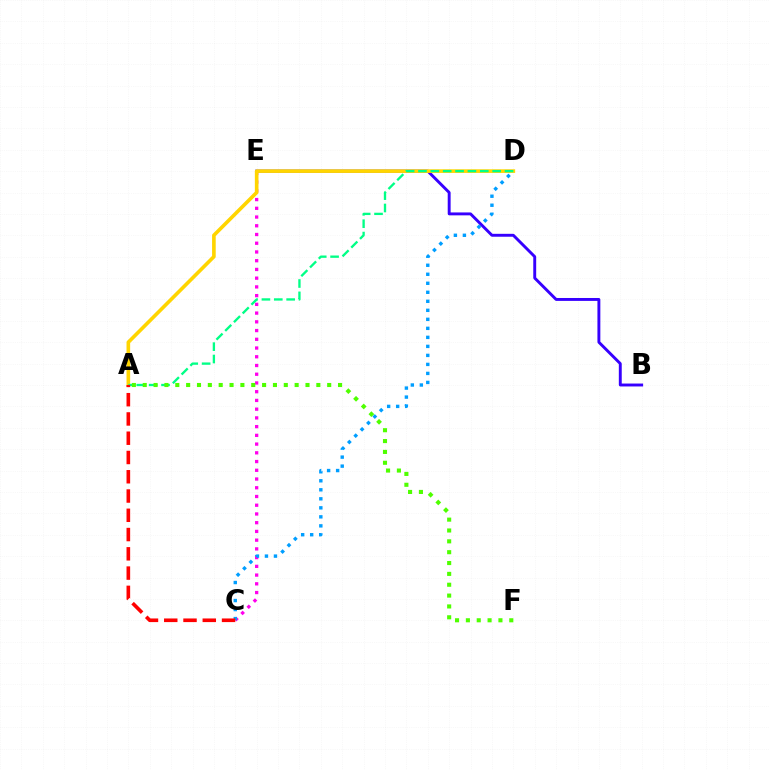{('C', 'E'): [{'color': '#ff00ed', 'line_style': 'dotted', 'thickness': 2.37}], ('B', 'E'): [{'color': '#3700ff', 'line_style': 'solid', 'thickness': 2.1}], ('A', 'D'): [{'color': '#ffd500', 'line_style': 'solid', 'thickness': 2.62}, {'color': '#00ff86', 'line_style': 'dashed', 'thickness': 1.68}], ('C', 'D'): [{'color': '#009eff', 'line_style': 'dotted', 'thickness': 2.45}], ('A', 'C'): [{'color': '#ff0000', 'line_style': 'dashed', 'thickness': 2.62}], ('A', 'F'): [{'color': '#4fff00', 'line_style': 'dotted', 'thickness': 2.95}]}